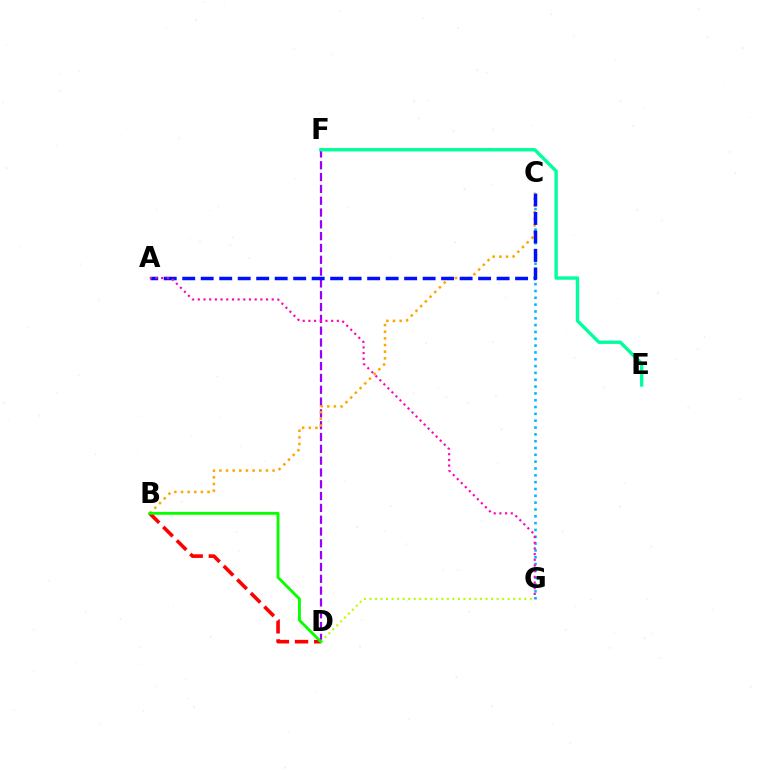{('D', 'F'): [{'color': '#9b00ff', 'line_style': 'dashed', 'thickness': 1.61}], ('C', 'G'): [{'color': '#00b5ff', 'line_style': 'dotted', 'thickness': 1.85}], ('B', 'D'): [{'color': '#ff0000', 'line_style': 'dashed', 'thickness': 2.6}, {'color': '#08ff00', 'line_style': 'solid', 'thickness': 2.06}], ('B', 'C'): [{'color': '#ffa500', 'line_style': 'dotted', 'thickness': 1.81}], ('A', 'C'): [{'color': '#0010ff', 'line_style': 'dashed', 'thickness': 2.51}], ('D', 'G'): [{'color': '#b3ff00', 'line_style': 'dotted', 'thickness': 1.5}], ('E', 'F'): [{'color': '#00ff9d', 'line_style': 'solid', 'thickness': 2.43}], ('A', 'G'): [{'color': '#ff00bd', 'line_style': 'dotted', 'thickness': 1.55}]}